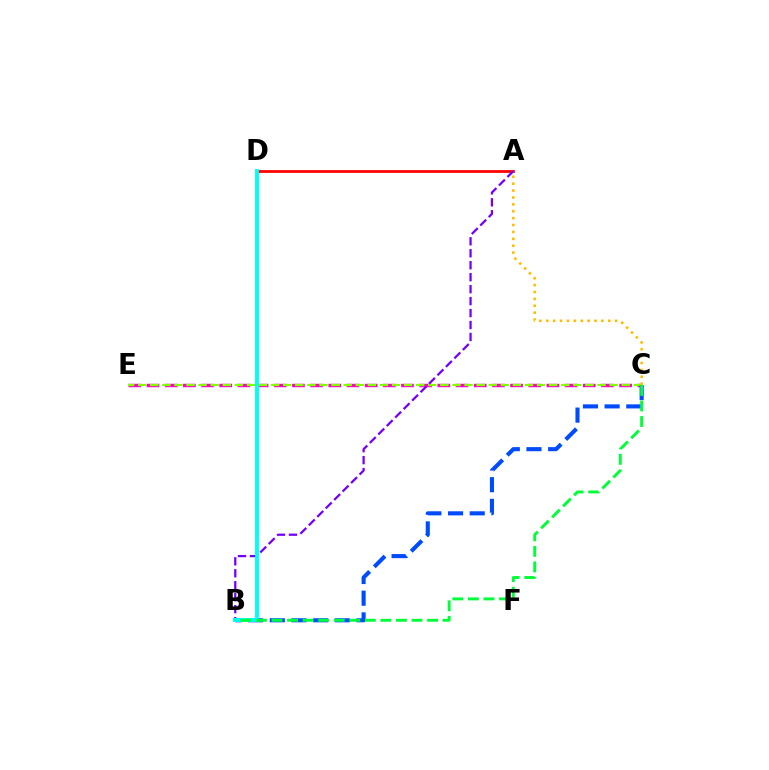{('C', 'E'): [{'color': '#ff00cf', 'line_style': 'dashed', 'thickness': 2.47}, {'color': '#84ff00', 'line_style': 'dashed', 'thickness': 1.64}], ('A', 'D'): [{'color': '#ff0000', 'line_style': 'solid', 'thickness': 1.98}], ('A', 'B'): [{'color': '#7200ff', 'line_style': 'dashed', 'thickness': 1.62}], ('A', 'C'): [{'color': '#ffbd00', 'line_style': 'dotted', 'thickness': 1.87}], ('B', 'C'): [{'color': '#004bff', 'line_style': 'dashed', 'thickness': 2.95}, {'color': '#00ff39', 'line_style': 'dashed', 'thickness': 2.11}], ('B', 'D'): [{'color': '#00fff6', 'line_style': 'solid', 'thickness': 2.81}]}